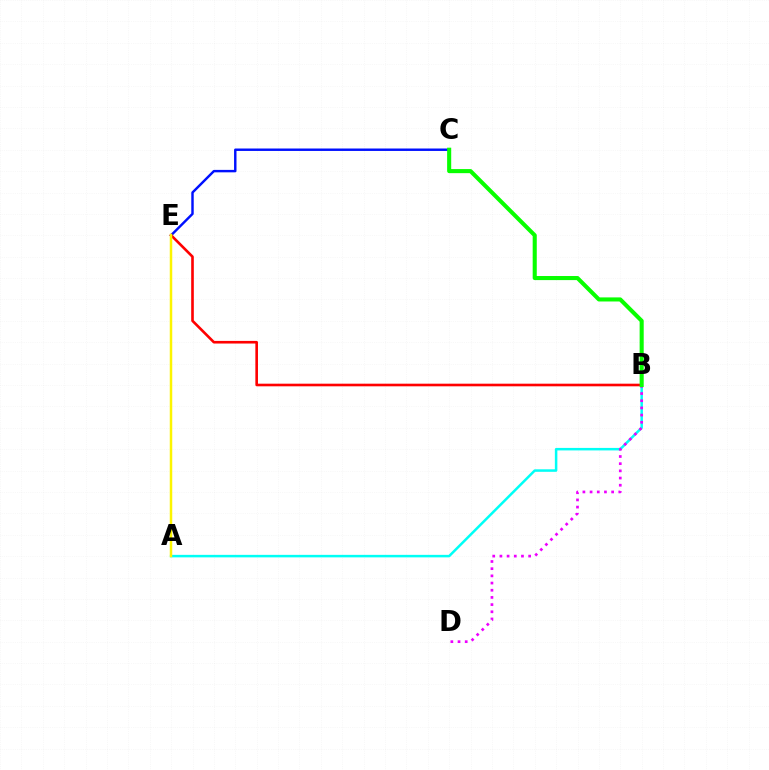{('C', 'E'): [{'color': '#0010ff', 'line_style': 'solid', 'thickness': 1.76}], ('A', 'B'): [{'color': '#00fff6', 'line_style': 'solid', 'thickness': 1.81}], ('B', 'E'): [{'color': '#ff0000', 'line_style': 'solid', 'thickness': 1.89}], ('B', 'D'): [{'color': '#ee00ff', 'line_style': 'dotted', 'thickness': 1.95}], ('A', 'E'): [{'color': '#fcf500', 'line_style': 'solid', 'thickness': 1.79}], ('B', 'C'): [{'color': '#08ff00', 'line_style': 'solid', 'thickness': 2.94}]}